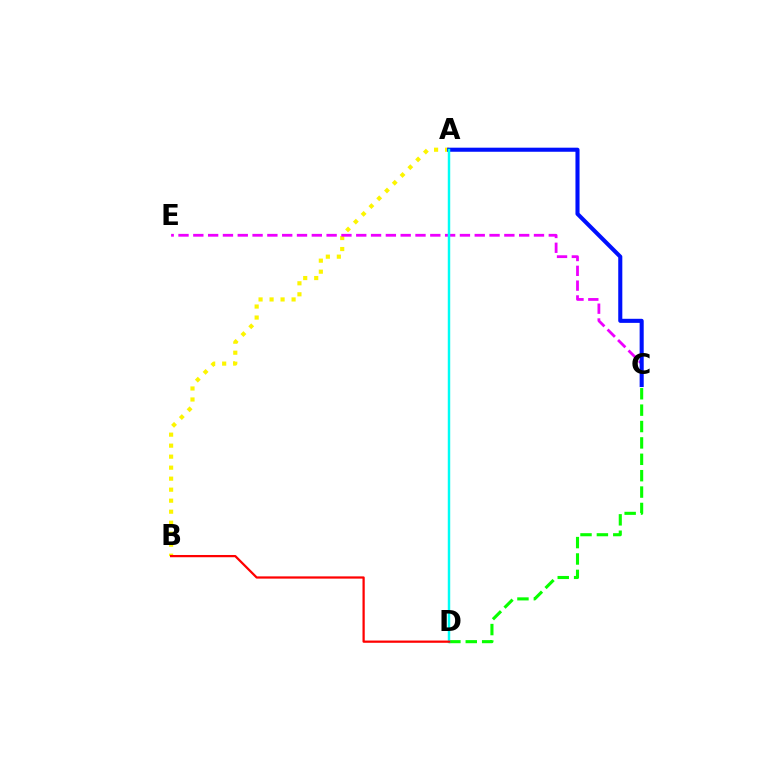{('A', 'B'): [{'color': '#fcf500', 'line_style': 'dotted', 'thickness': 2.99}], ('C', 'D'): [{'color': '#08ff00', 'line_style': 'dashed', 'thickness': 2.23}], ('C', 'E'): [{'color': '#ee00ff', 'line_style': 'dashed', 'thickness': 2.01}], ('A', 'C'): [{'color': '#0010ff', 'line_style': 'solid', 'thickness': 2.93}], ('A', 'D'): [{'color': '#00fff6', 'line_style': 'solid', 'thickness': 1.77}], ('B', 'D'): [{'color': '#ff0000', 'line_style': 'solid', 'thickness': 1.61}]}